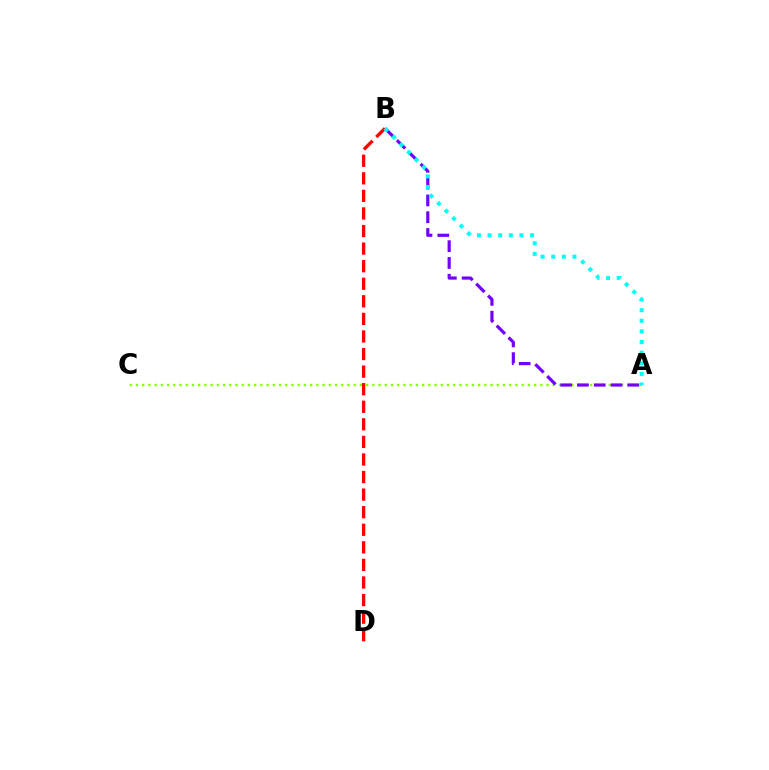{('A', 'C'): [{'color': '#84ff00', 'line_style': 'dotted', 'thickness': 1.69}], ('A', 'B'): [{'color': '#7200ff', 'line_style': 'dashed', 'thickness': 2.28}, {'color': '#00fff6', 'line_style': 'dotted', 'thickness': 2.89}], ('B', 'D'): [{'color': '#ff0000', 'line_style': 'dashed', 'thickness': 2.39}]}